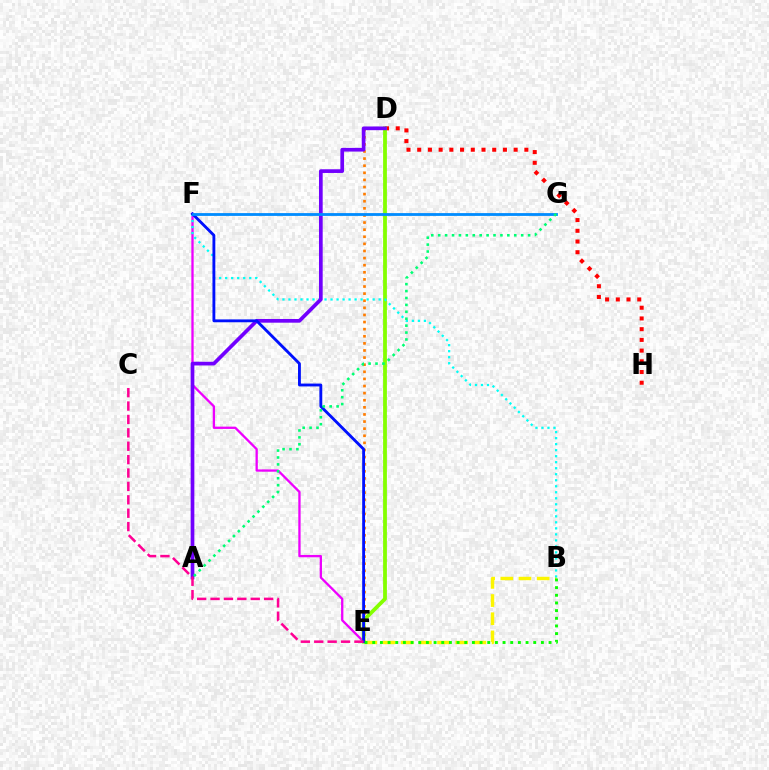{('E', 'F'): [{'color': '#ee00ff', 'line_style': 'solid', 'thickness': 1.66}, {'color': '#0010ff', 'line_style': 'solid', 'thickness': 2.06}], ('D', 'E'): [{'color': '#ff7c00', 'line_style': 'dotted', 'thickness': 1.93}, {'color': '#84ff00', 'line_style': 'solid', 'thickness': 2.73}], ('D', 'H'): [{'color': '#ff0000', 'line_style': 'dotted', 'thickness': 2.91}], ('B', 'E'): [{'color': '#fcf500', 'line_style': 'dashed', 'thickness': 2.47}, {'color': '#08ff00', 'line_style': 'dotted', 'thickness': 2.08}], ('B', 'F'): [{'color': '#00fff6', 'line_style': 'dotted', 'thickness': 1.63}], ('A', 'D'): [{'color': '#7200ff', 'line_style': 'solid', 'thickness': 2.66}], ('F', 'G'): [{'color': '#008cff', 'line_style': 'solid', 'thickness': 2.02}], ('A', 'G'): [{'color': '#00ff74', 'line_style': 'dotted', 'thickness': 1.88}], ('C', 'E'): [{'color': '#ff0094', 'line_style': 'dashed', 'thickness': 1.82}]}